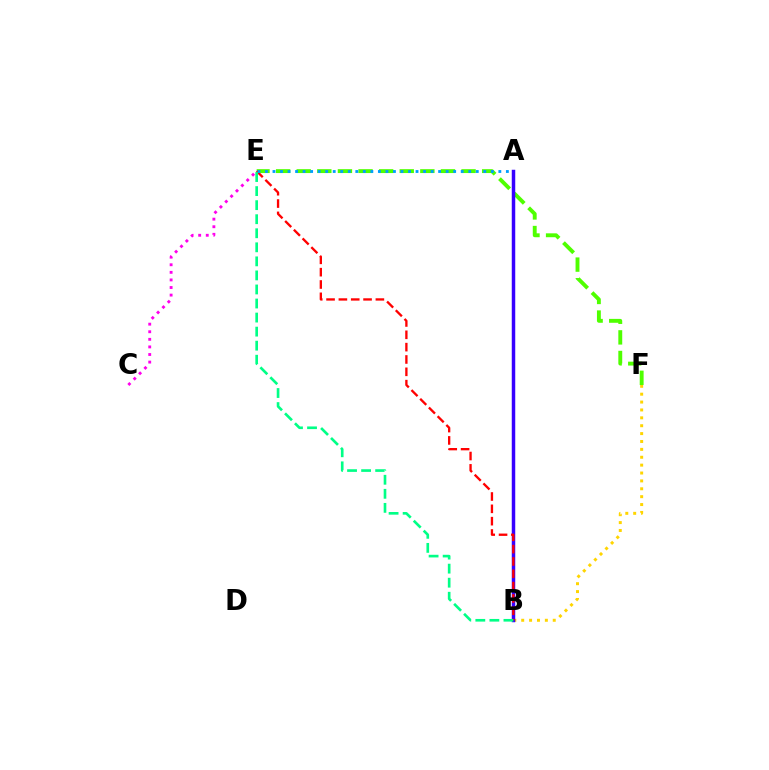{('E', 'F'): [{'color': '#4fff00', 'line_style': 'dashed', 'thickness': 2.8}], ('B', 'F'): [{'color': '#ffd500', 'line_style': 'dotted', 'thickness': 2.14}], ('C', 'E'): [{'color': '#ff00ed', 'line_style': 'dotted', 'thickness': 2.06}], ('A', 'B'): [{'color': '#3700ff', 'line_style': 'solid', 'thickness': 2.5}], ('B', 'E'): [{'color': '#ff0000', 'line_style': 'dashed', 'thickness': 1.68}, {'color': '#00ff86', 'line_style': 'dashed', 'thickness': 1.91}], ('A', 'E'): [{'color': '#009eff', 'line_style': 'dotted', 'thickness': 2.05}]}